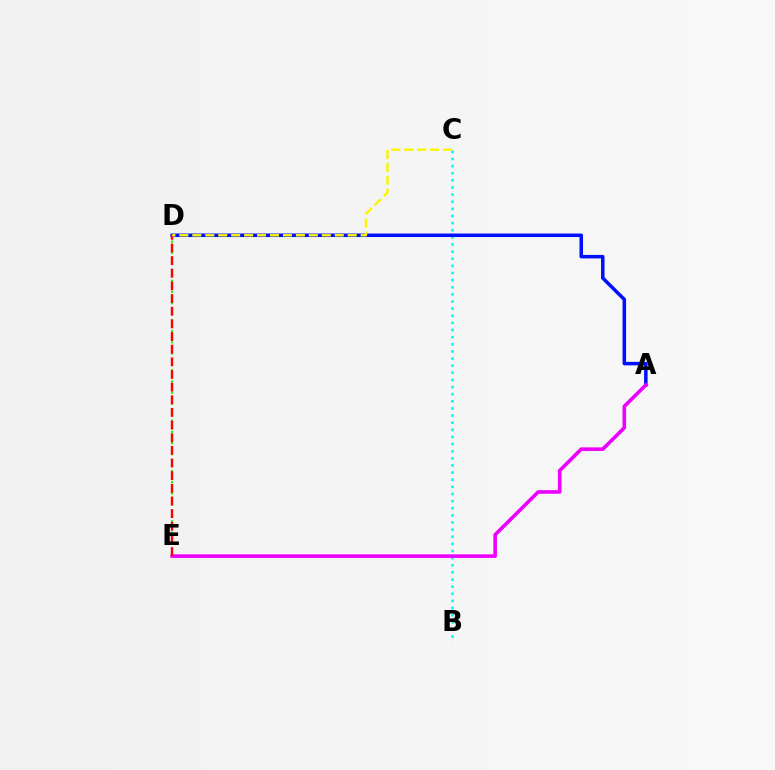{('B', 'C'): [{'color': '#00fff6', 'line_style': 'dotted', 'thickness': 1.94}], ('D', 'E'): [{'color': '#08ff00', 'line_style': 'dotted', 'thickness': 1.52}, {'color': '#ff0000', 'line_style': 'dashed', 'thickness': 1.72}], ('A', 'D'): [{'color': '#0010ff', 'line_style': 'solid', 'thickness': 2.53}], ('A', 'E'): [{'color': '#ee00ff', 'line_style': 'solid', 'thickness': 2.6}], ('C', 'D'): [{'color': '#fcf500', 'line_style': 'dashed', 'thickness': 1.76}]}